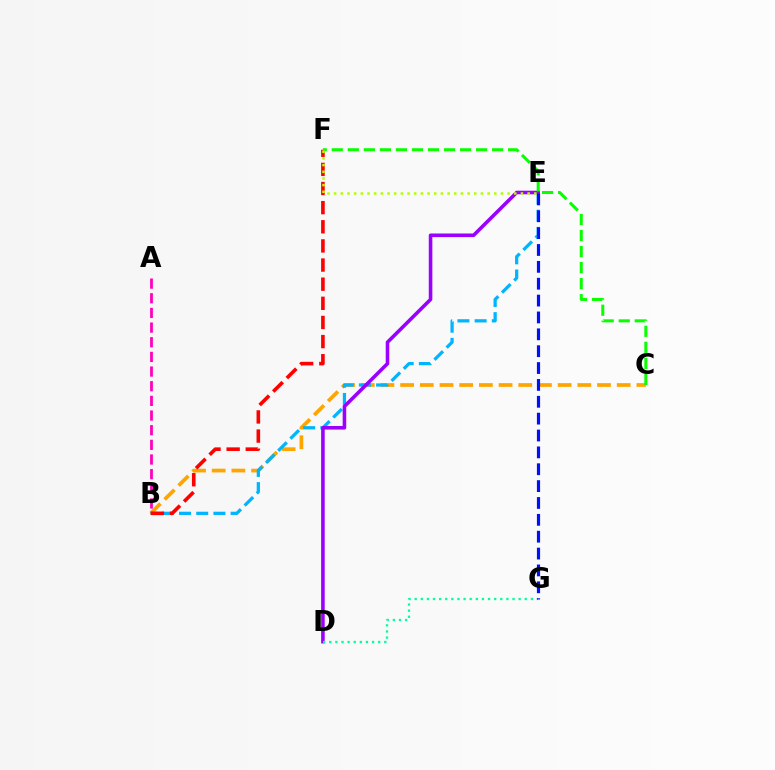{('B', 'C'): [{'color': '#ffa500', 'line_style': 'dashed', 'thickness': 2.67}], ('B', 'E'): [{'color': '#00b5ff', 'line_style': 'dashed', 'thickness': 2.34}], ('D', 'E'): [{'color': '#9b00ff', 'line_style': 'solid', 'thickness': 2.57}], ('B', 'F'): [{'color': '#ff0000', 'line_style': 'dashed', 'thickness': 2.6}], ('D', 'G'): [{'color': '#00ff9d', 'line_style': 'dotted', 'thickness': 1.66}], ('C', 'F'): [{'color': '#08ff00', 'line_style': 'dashed', 'thickness': 2.18}], ('A', 'B'): [{'color': '#ff00bd', 'line_style': 'dashed', 'thickness': 1.99}], ('E', 'G'): [{'color': '#0010ff', 'line_style': 'dashed', 'thickness': 2.29}], ('E', 'F'): [{'color': '#b3ff00', 'line_style': 'dotted', 'thickness': 1.81}]}